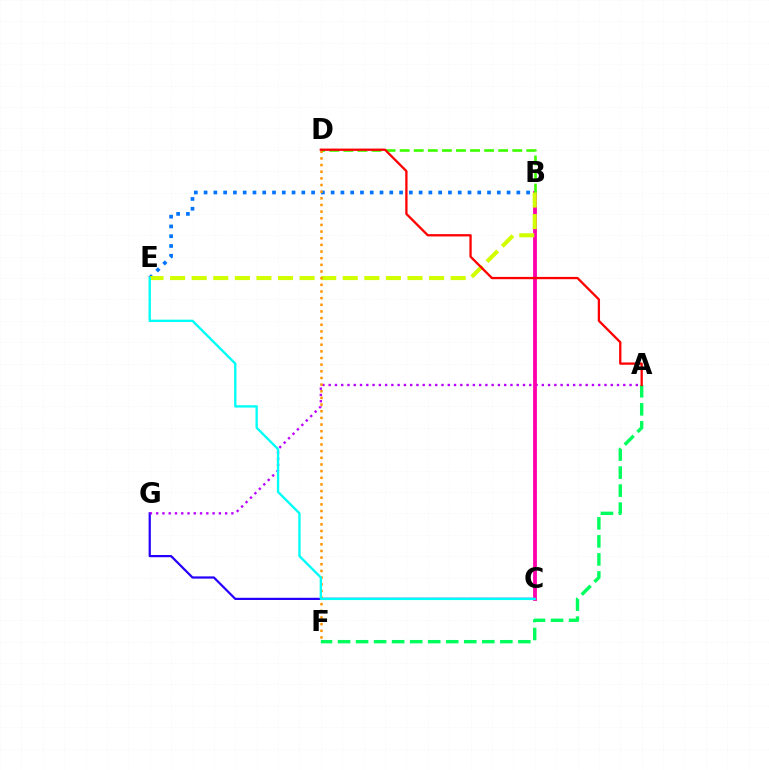{('C', 'G'): [{'color': '#2500ff', 'line_style': 'solid', 'thickness': 1.6}], ('A', 'G'): [{'color': '#b900ff', 'line_style': 'dotted', 'thickness': 1.7}], ('B', 'C'): [{'color': '#ff00ac', 'line_style': 'solid', 'thickness': 2.73}], ('A', 'F'): [{'color': '#00ff5c', 'line_style': 'dashed', 'thickness': 2.45}], ('B', 'D'): [{'color': '#3dff00', 'line_style': 'dashed', 'thickness': 1.91}], ('B', 'E'): [{'color': '#0074ff', 'line_style': 'dotted', 'thickness': 2.66}, {'color': '#d1ff00', 'line_style': 'dashed', 'thickness': 2.93}], ('D', 'F'): [{'color': '#ff9400', 'line_style': 'dotted', 'thickness': 1.81}], ('C', 'E'): [{'color': '#00fff6', 'line_style': 'solid', 'thickness': 1.69}], ('A', 'D'): [{'color': '#ff0000', 'line_style': 'solid', 'thickness': 1.65}]}